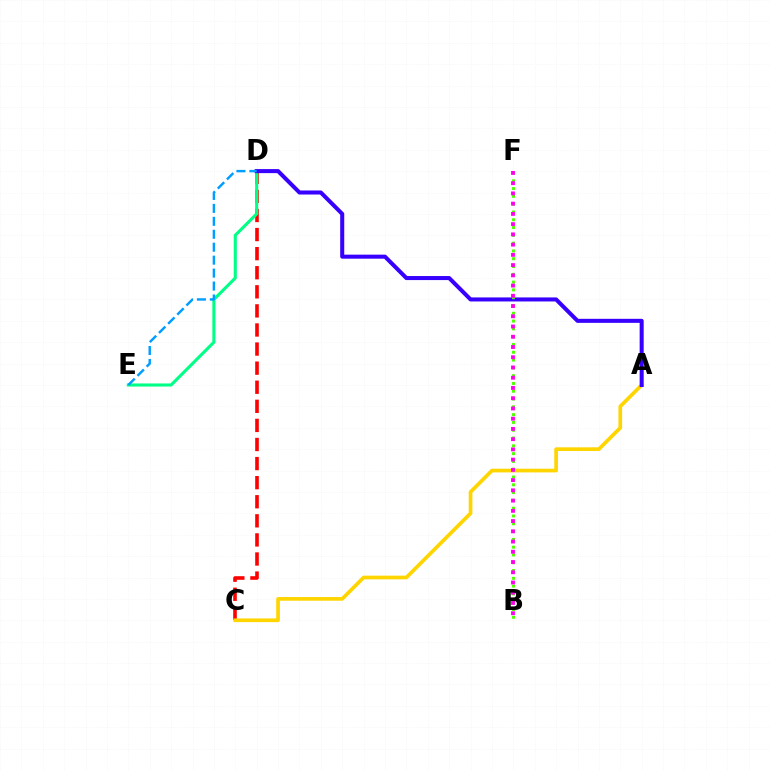{('C', 'D'): [{'color': '#ff0000', 'line_style': 'dashed', 'thickness': 2.59}], ('D', 'E'): [{'color': '#00ff86', 'line_style': 'solid', 'thickness': 2.22}, {'color': '#009eff', 'line_style': 'dashed', 'thickness': 1.76}], ('A', 'C'): [{'color': '#ffd500', 'line_style': 'solid', 'thickness': 2.65}], ('A', 'D'): [{'color': '#3700ff', 'line_style': 'solid', 'thickness': 2.91}], ('B', 'F'): [{'color': '#4fff00', 'line_style': 'dotted', 'thickness': 2.12}, {'color': '#ff00ed', 'line_style': 'dotted', 'thickness': 2.78}]}